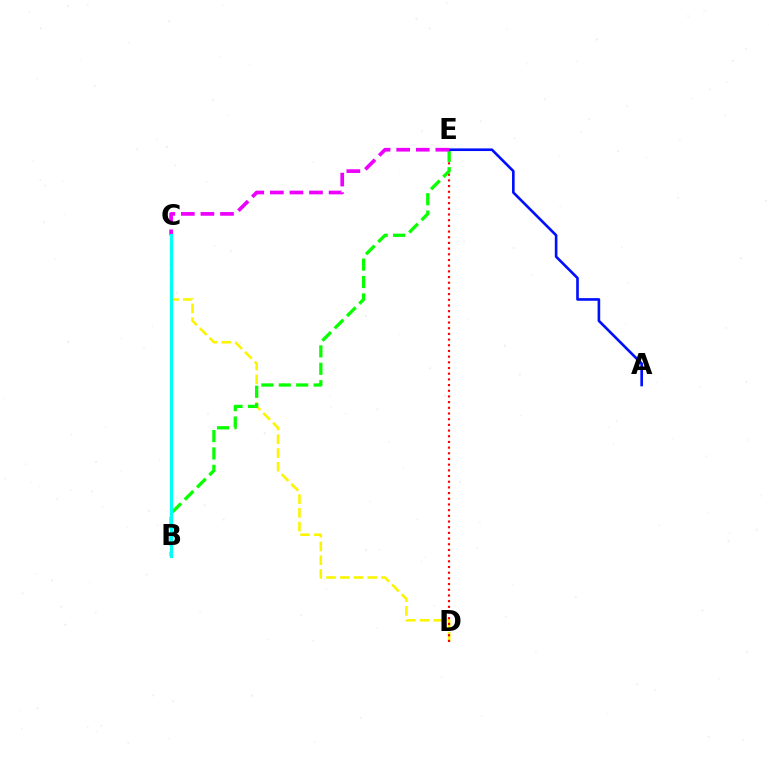{('C', 'D'): [{'color': '#fcf500', 'line_style': 'dashed', 'thickness': 1.87}], ('D', 'E'): [{'color': '#ff0000', 'line_style': 'dotted', 'thickness': 1.54}], ('B', 'E'): [{'color': '#08ff00', 'line_style': 'dashed', 'thickness': 2.37}], ('A', 'E'): [{'color': '#0010ff', 'line_style': 'solid', 'thickness': 1.9}], ('C', 'E'): [{'color': '#ee00ff', 'line_style': 'dashed', 'thickness': 2.66}], ('B', 'C'): [{'color': '#00fff6', 'line_style': 'solid', 'thickness': 2.27}]}